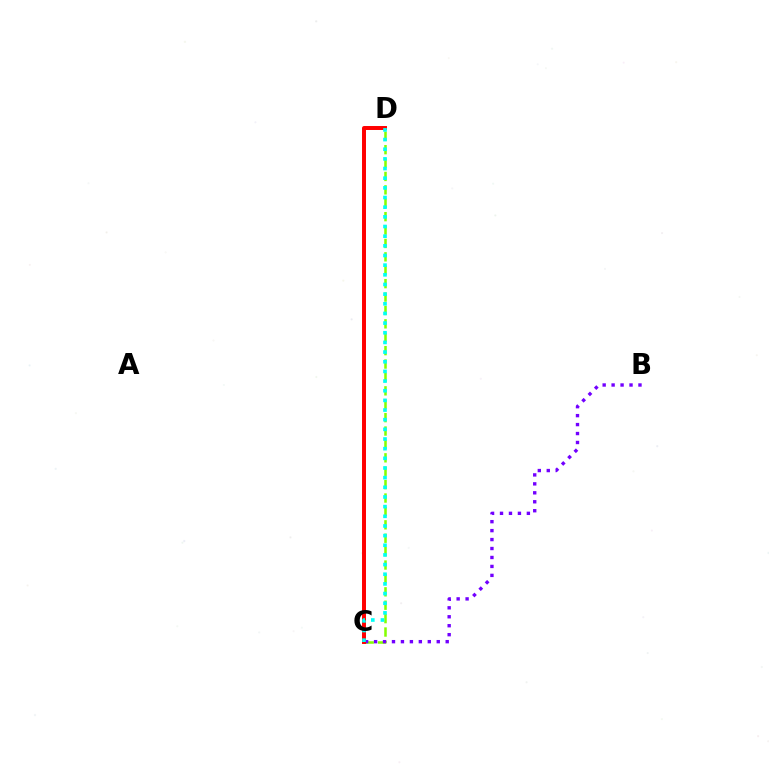{('C', 'D'): [{'color': '#84ff00', 'line_style': 'dashed', 'thickness': 1.82}, {'color': '#ff0000', 'line_style': 'solid', 'thickness': 2.86}, {'color': '#00fff6', 'line_style': 'dotted', 'thickness': 2.62}], ('B', 'C'): [{'color': '#7200ff', 'line_style': 'dotted', 'thickness': 2.43}]}